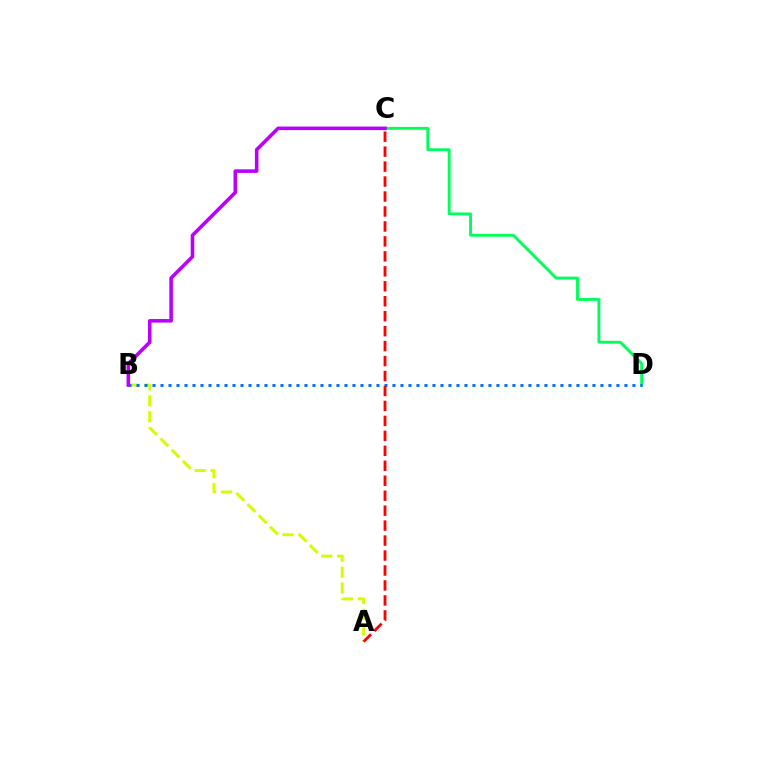{('C', 'D'): [{'color': '#00ff5c', 'line_style': 'solid', 'thickness': 2.07}], ('A', 'B'): [{'color': '#d1ff00', 'line_style': 'dashed', 'thickness': 2.15}], ('B', 'D'): [{'color': '#0074ff', 'line_style': 'dotted', 'thickness': 2.17}], ('B', 'C'): [{'color': '#b900ff', 'line_style': 'solid', 'thickness': 2.57}], ('A', 'C'): [{'color': '#ff0000', 'line_style': 'dashed', 'thickness': 2.03}]}